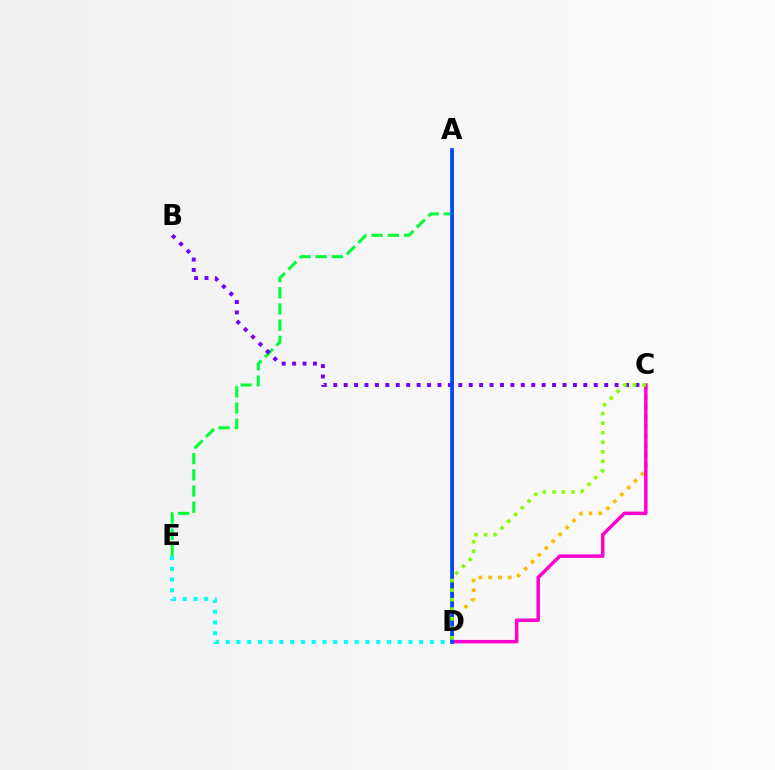{('A', 'D'): [{'color': '#ff0000', 'line_style': 'solid', 'thickness': 2.12}, {'color': '#004bff', 'line_style': 'solid', 'thickness': 2.66}], ('A', 'E'): [{'color': '#00ff39', 'line_style': 'dashed', 'thickness': 2.2}], ('C', 'D'): [{'color': '#ffbd00', 'line_style': 'dotted', 'thickness': 2.65}, {'color': '#ff00cf', 'line_style': 'solid', 'thickness': 2.51}, {'color': '#84ff00', 'line_style': 'dotted', 'thickness': 2.59}], ('D', 'E'): [{'color': '#00fff6', 'line_style': 'dotted', 'thickness': 2.92}], ('B', 'C'): [{'color': '#7200ff', 'line_style': 'dotted', 'thickness': 2.83}]}